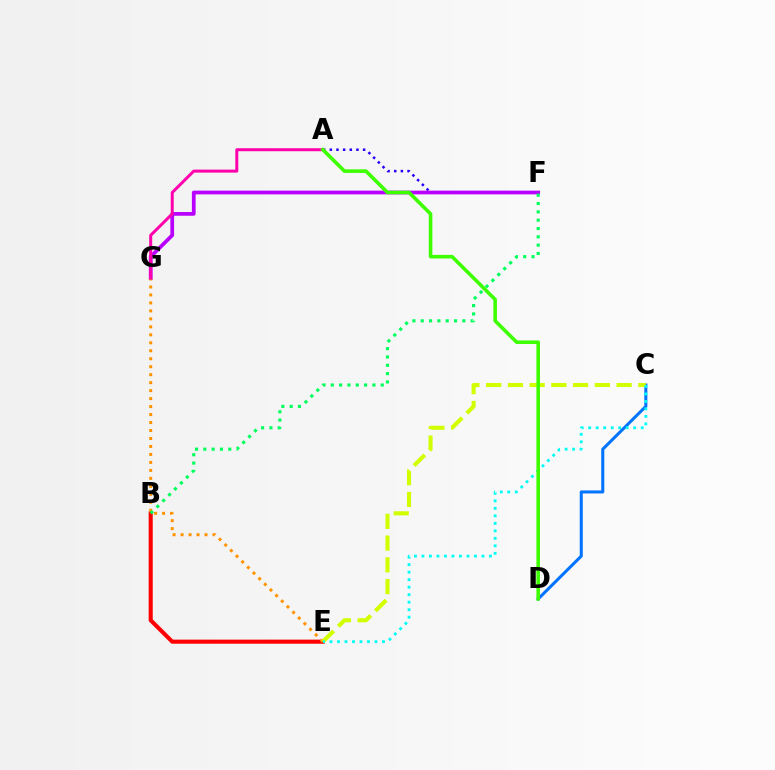{('A', 'F'): [{'color': '#2500ff', 'line_style': 'dotted', 'thickness': 1.81}], ('B', 'E'): [{'color': '#ff0000', 'line_style': 'solid', 'thickness': 2.94}], ('F', 'G'): [{'color': '#b900ff', 'line_style': 'solid', 'thickness': 2.69}], ('E', 'G'): [{'color': '#ff9400', 'line_style': 'dotted', 'thickness': 2.17}], ('A', 'G'): [{'color': '#ff00ac', 'line_style': 'solid', 'thickness': 2.16}], ('C', 'D'): [{'color': '#0074ff', 'line_style': 'solid', 'thickness': 2.19}], ('B', 'F'): [{'color': '#00ff5c', 'line_style': 'dotted', 'thickness': 2.26}], ('C', 'E'): [{'color': '#d1ff00', 'line_style': 'dashed', 'thickness': 2.95}, {'color': '#00fff6', 'line_style': 'dotted', 'thickness': 2.04}], ('A', 'D'): [{'color': '#3dff00', 'line_style': 'solid', 'thickness': 2.57}]}